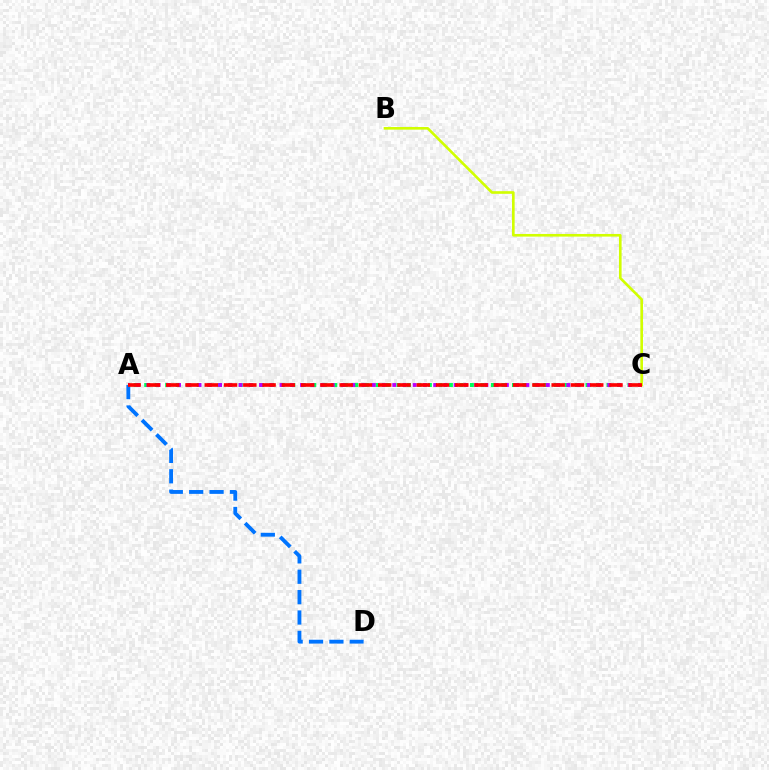{('A', 'C'): [{'color': '#00ff5c', 'line_style': 'dotted', 'thickness': 2.85}, {'color': '#b900ff', 'line_style': 'dotted', 'thickness': 2.78}, {'color': '#ff0000', 'line_style': 'dashed', 'thickness': 2.62}], ('B', 'C'): [{'color': '#d1ff00', 'line_style': 'solid', 'thickness': 1.89}], ('A', 'D'): [{'color': '#0074ff', 'line_style': 'dashed', 'thickness': 2.77}]}